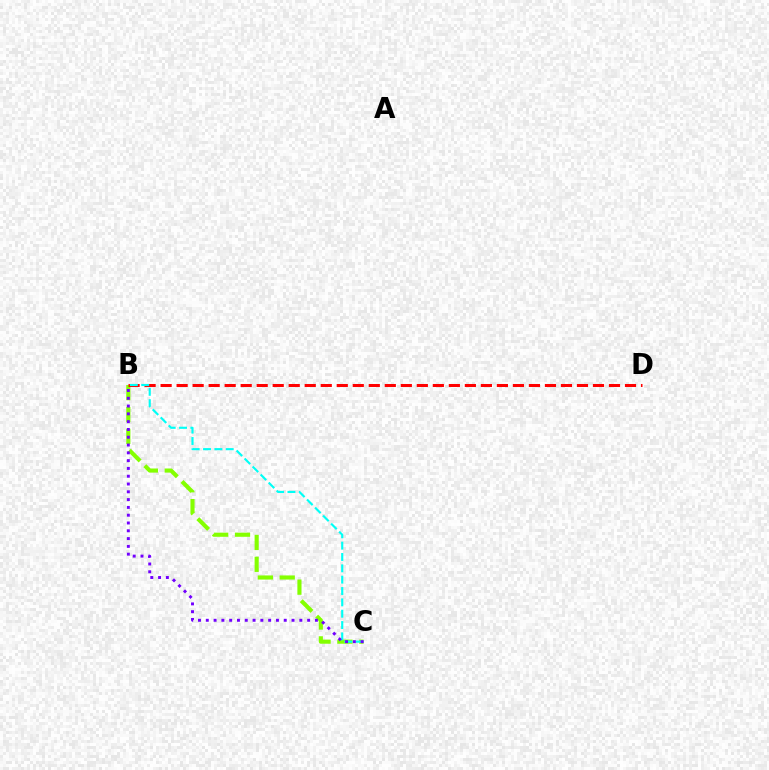{('B', 'C'): [{'color': '#84ff00', 'line_style': 'dashed', 'thickness': 2.97}, {'color': '#00fff6', 'line_style': 'dashed', 'thickness': 1.54}, {'color': '#7200ff', 'line_style': 'dotted', 'thickness': 2.12}], ('B', 'D'): [{'color': '#ff0000', 'line_style': 'dashed', 'thickness': 2.18}]}